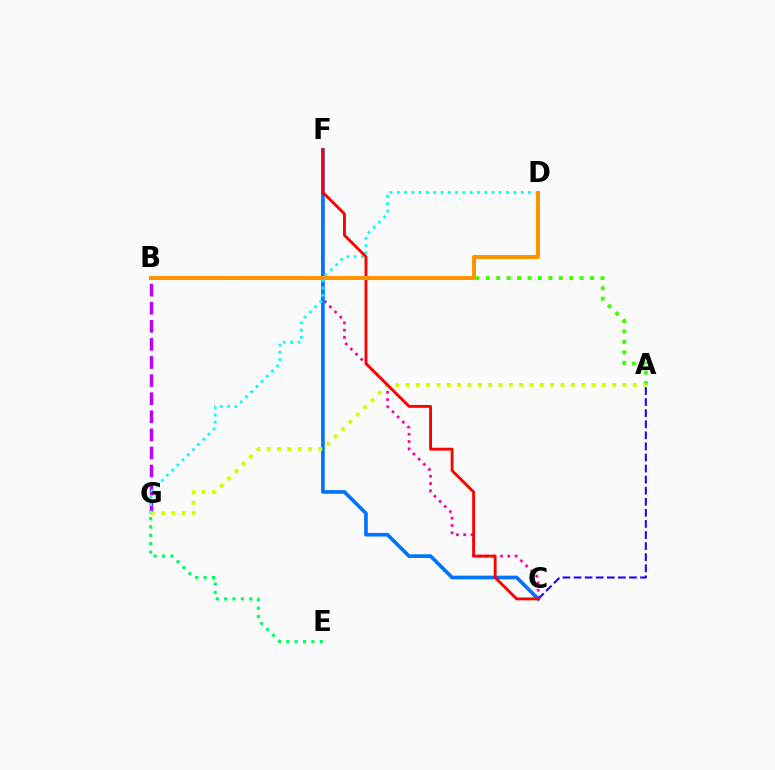{('A', 'B'): [{'color': '#3dff00', 'line_style': 'dotted', 'thickness': 2.84}], ('C', 'F'): [{'color': '#ff00ac', 'line_style': 'dotted', 'thickness': 1.98}, {'color': '#0074ff', 'line_style': 'solid', 'thickness': 2.64}, {'color': '#ff0000', 'line_style': 'solid', 'thickness': 2.07}], ('A', 'C'): [{'color': '#2500ff', 'line_style': 'dashed', 'thickness': 1.5}], ('E', 'G'): [{'color': '#00ff5c', 'line_style': 'dotted', 'thickness': 2.28}], ('B', 'G'): [{'color': '#b900ff', 'line_style': 'dashed', 'thickness': 2.46}], ('D', 'G'): [{'color': '#00fff6', 'line_style': 'dotted', 'thickness': 1.98}], ('A', 'G'): [{'color': '#d1ff00', 'line_style': 'dotted', 'thickness': 2.81}], ('B', 'D'): [{'color': '#ff9400', 'line_style': 'solid', 'thickness': 2.87}]}